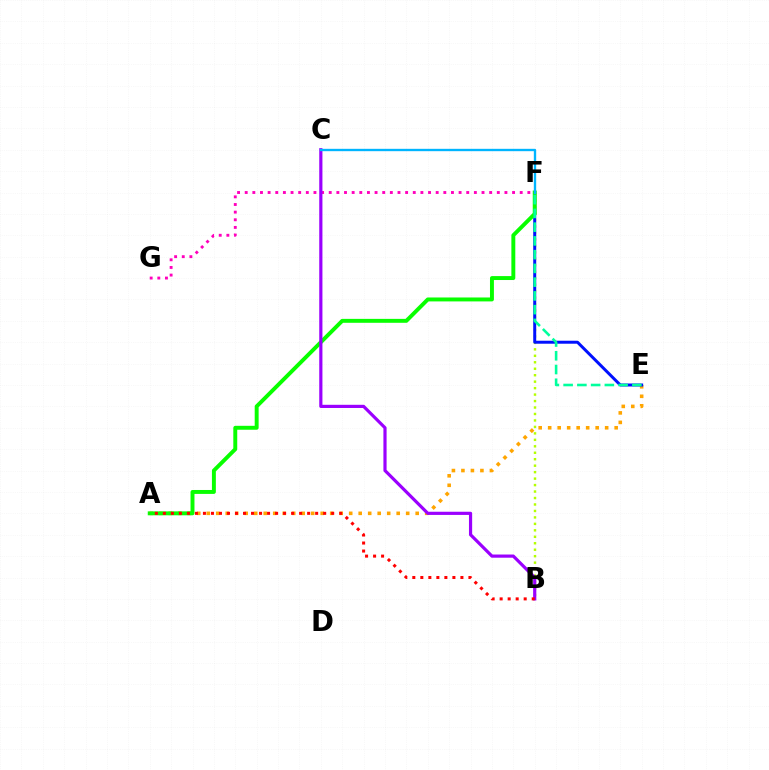{('F', 'G'): [{'color': '#ff00bd', 'line_style': 'dotted', 'thickness': 2.08}], ('A', 'E'): [{'color': '#ffa500', 'line_style': 'dotted', 'thickness': 2.58}], ('B', 'F'): [{'color': '#b3ff00', 'line_style': 'dotted', 'thickness': 1.76}], ('E', 'F'): [{'color': '#0010ff', 'line_style': 'solid', 'thickness': 2.15}, {'color': '#00ff9d', 'line_style': 'dashed', 'thickness': 1.87}], ('A', 'F'): [{'color': '#08ff00', 'line_style': 'solid', 'thickness': 2.83}], ('B', 'C'): [{'color': '#9b00ff', 'line_style': 'solid', 'thickness': 2.29}], ('A', 'B'): [{'color': '#ff0000', 'line_style': 'dotted', 'thickness': 2.18}], ('C', 'F'): [{'color': '#00b5ff', 'line_style': 'solid', 'thickness': 1.69}]}